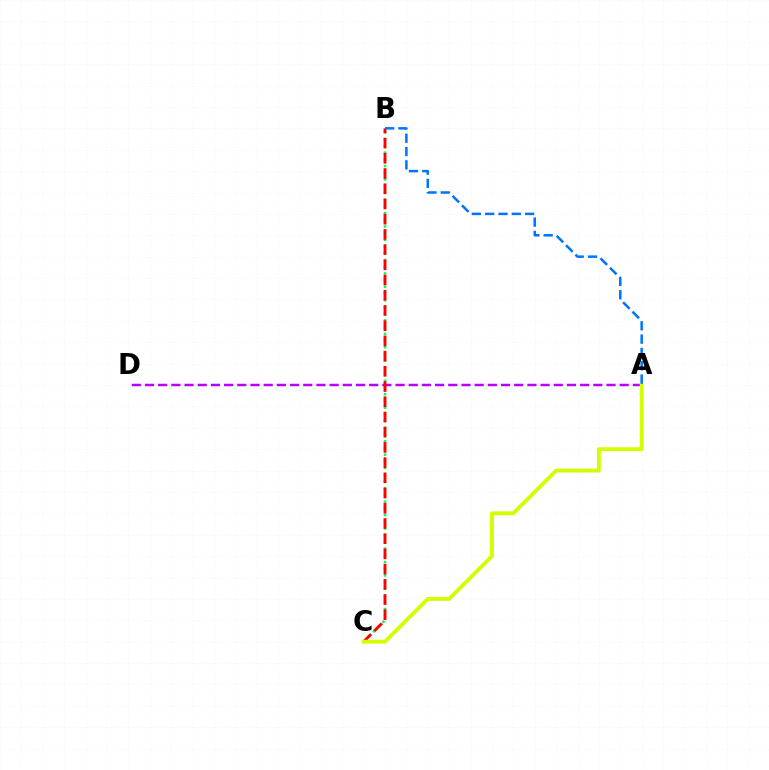{('B', 'C'): [{'color': '#00ff5c', 'line_style': 'dotted', 'thickness': 1.82}, {'color': '#ff0000', 'line_style': 'dashed', 'thickness': 2.07}], ('A', 'D'): [{'color': '#b900ff', 'line_style': 'dashed', 'thickness': 1.79}], ('A', 'C'): [{'color': '#d1ff00', 'line_style': 'solid', 'thickness': 2.8}], ('A', 'B'): [{'color': '#0074ff', 'line_style': 'dashed', 'thickness': 1.81}]}